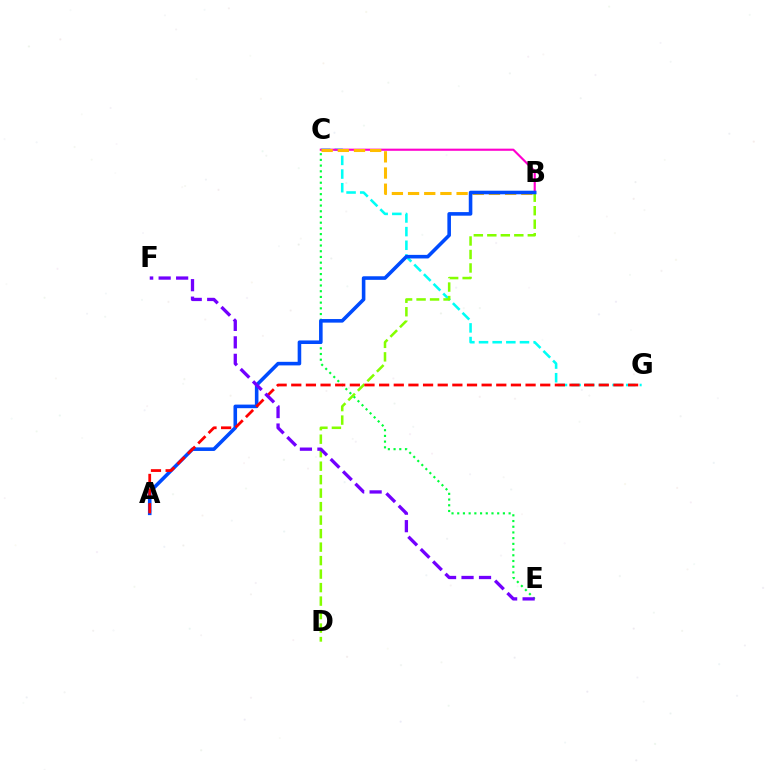{('C', 'G'): [{'color': '#00fff6', 'line_style': 'dashed', 'thickness': 1.85}], ('C', 'E'): [{'color': '#00ff39', 'line_style': 'dotted', 'thickness': 1.55}], ('B', 'D'): [{'color': '#84ff00', 'line_style': 'dashed', 'thickness': 1.83}], ('B', 'C'): [{'color': '#ff00cf', 'line_style': 'solid', 'thickness': 1.54}, {'color': '#ffbd00', 'line_style': 'dashed', 'thickness': 2.2}], ('A', 'B'): [{'color': '#004bff', 'line_style': 'solid', 'thickness': 2.58}], ('A', 'G'): [{'color': '#ff0000', 'line_style': 'dashed', 'thickness': 1.99}], ('E', 'F'): [{'color': '#7200ff', 'line_style': 'dashed', 'thickness': 2.38}]}